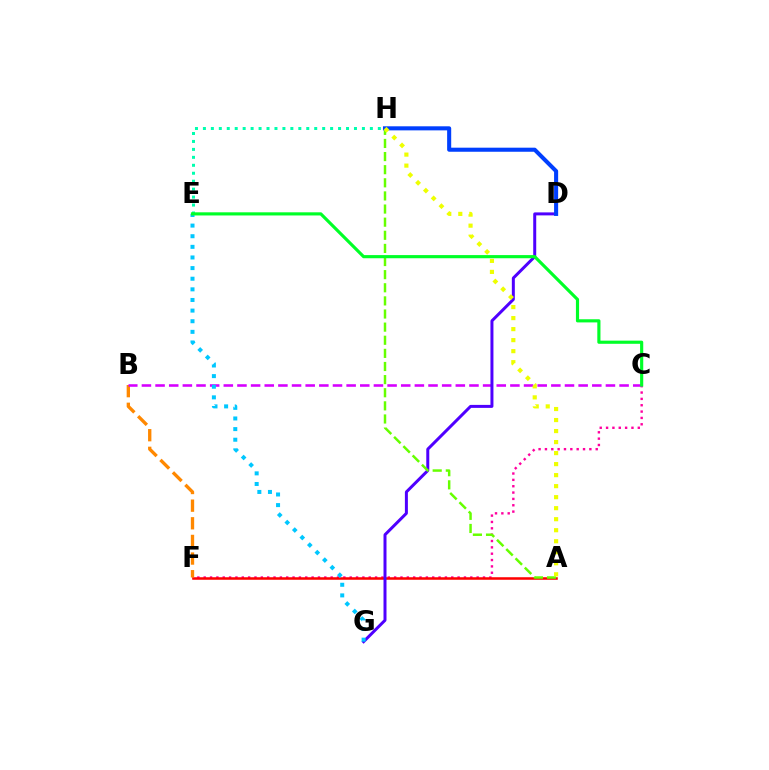{('C', 'F'): [{'color': '#ff00a0', 'line_style': 'dotted', 'thickness': 1.72}], ('A', 'F'): [{'color': '#ff0000', 'line_style': 'solid', 'thickness': 1.82}], ('B', 'F'): [{'color': '#ff8800', 'line_style': 'dashed', 'thickness': 2.4}], ('B', 'C'): [{'color': '#d600ff', 'line_style': 'dashed', 'thickness': 1.85}], ('D', 'G'): [{'color': '#4f00ff', 'line_style': 'solid', 'thickness': 2.15}], ('E', 'G'): [{'color': '#00c7ff', 'line_style': 'dotted', 'thickness': 2.89}], ('A', 'H'): [{'color': '#66ff00', 'line_style': 'dashed', 'thickness': 1.78}, {'color': '#eeff00', 'line_style': 'dotted', 'thickness': 2.99}], ('E', 'H'): [{'color': '#00ffaf', 'line_style': 'dotted', 'thickness': 2.16}], ('C', 'E'): [{'color': '#00ff27', 'line_style': 'solid', 'thickness': 2.27}], ('D', 'H'): [{'color': '#003fff', 'line_style': 'solid', 'thickness': 2.93}]}